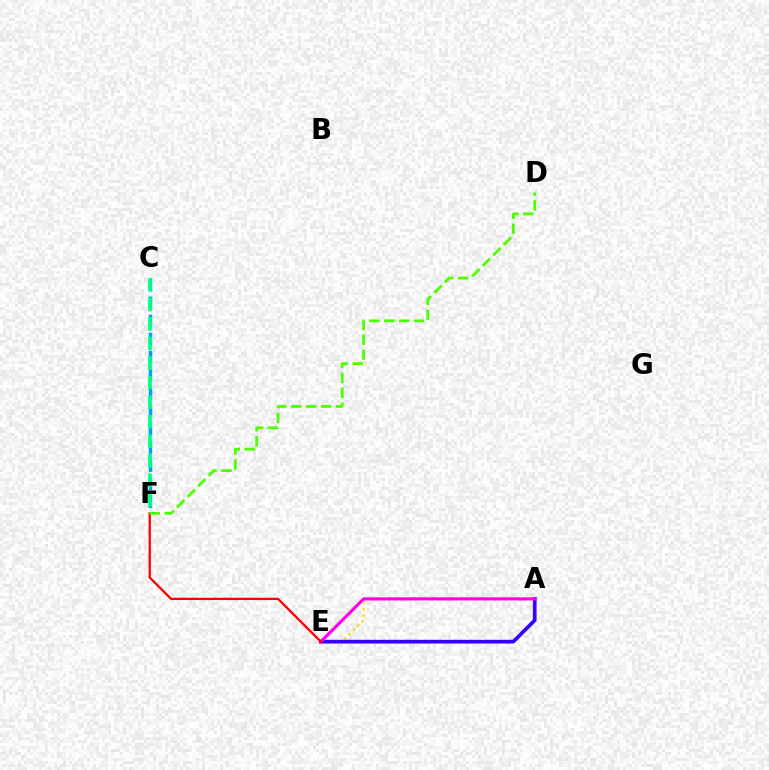{('A', 'E'): [{'color': '#ffd500', 'line_style': 'dotted', 'thickness': 1.67}, {'color': '#3700ff', 'line_style': 'solid', 'thickness': 2.66}, {'color': '#ff00ed', 'line_style': 'solid', 'thickness': 2.26}], ('E', 'F'): [{'color': '#ff0000', 'line_style': 'solid', 'thickness': 1.63}], ('C', 'F'): [{'color': '#009eff', 'line_style': 'dashed', 'thickness': 2.46}, {'color': '#00ff86', 'line_style': 'dashed', 'thickness': 2.66}], ('D', 'F'): [{'color': '#4fff00', 'line_style': 'dashed', 'thickness': 2.02}]}